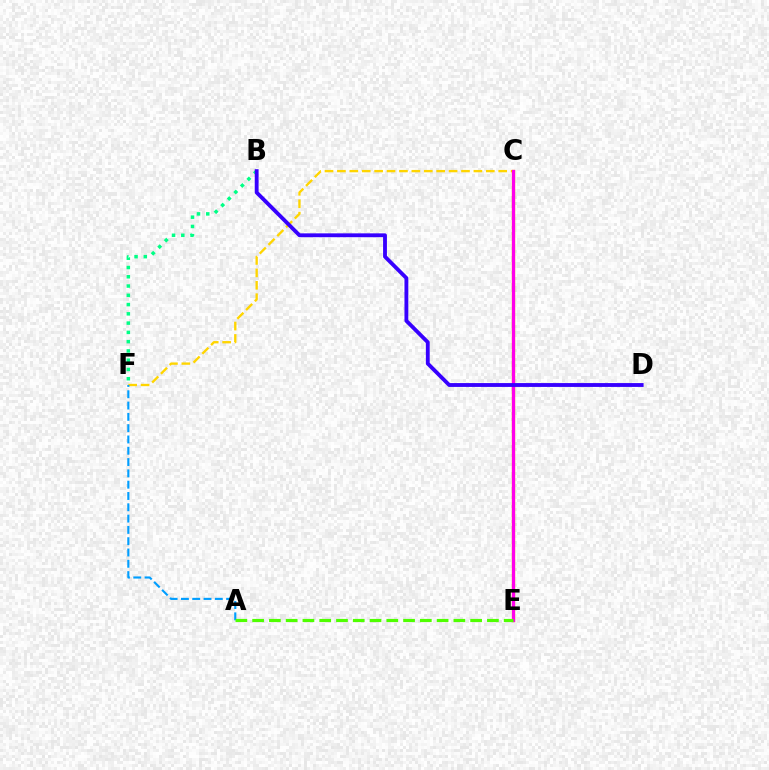{('C', 'F'): [{'color': '#ffd500', 'line_style': 'dashed', 'thickness': 1.69}], ('B', 'F'): [{'color': '#00ff86', 'line_style': 'dotted', 'thickness': 2.52}], ('C', 'E'): [{'color': '#ff0000', 'line_style': 'solid', 'thickness': 2.35}, {'color': '#ff00ed', 'line_style': 'solid', 'thickness': 2.15}], ('A', 'F'): [{'color': '#009eff', 'line_style': 'dashed', 'thickness': 1.54}], ('A', 'E'): [{'color': '#4fff00', 'line_style': 'dashed', 'thickness': 2.28}], ('B', 'D'): [{'color': '#3700ff', 'line_style': 'solid', 'thickness': 2.77}]}